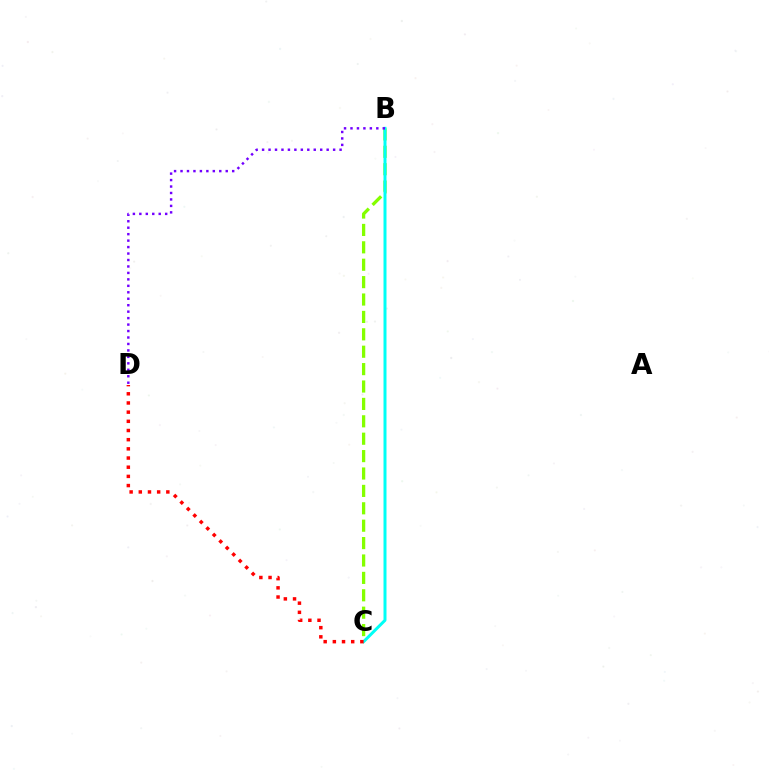{('B', 'C'): [{'color': '#84ff00', 'line_style': 'dashed', 'thickness': 2.36}, {'color': '#00fff6', 'line_style': 'solid', 'thickness': 2.15}], ('C', 'D'): [{'color': '#ff0000', 'line_style': 'dotted', 'thickness': 2.49}], ('B', 'D'): [{'color': '#7200ff', 'line_style': 'dotted', 'thickness': 1.75}]}